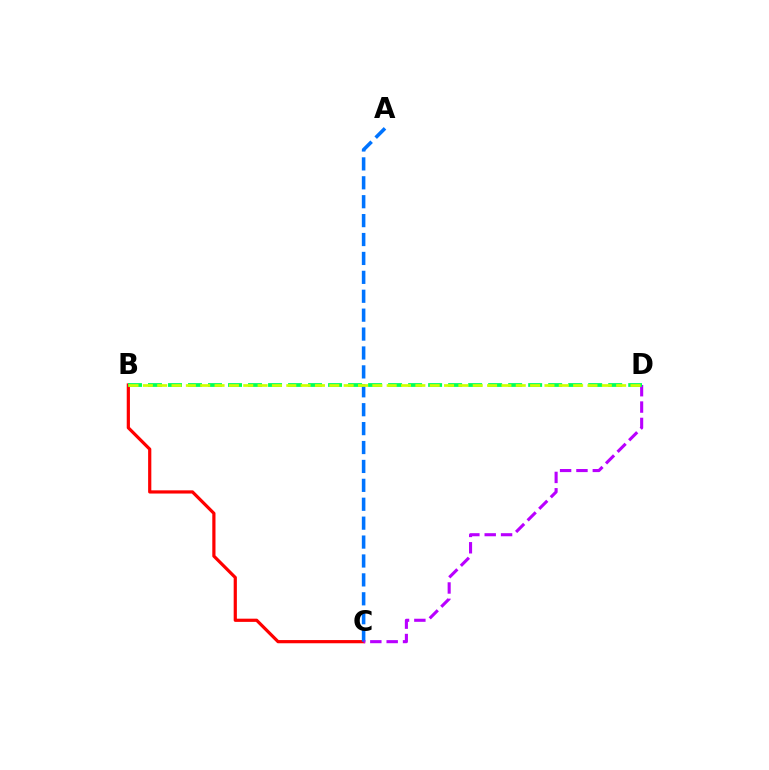{('B', 'C'): [{'color': '#ff0000', 'line_style': 'solid', 'thickness': 2.3}], ('A', 'C'): [{'color': '#0074ff', 'line_style': 'dashed', 'thickness': 2.57}], ('C', 'D'): [{'color': '#b900ff', 'line_style': 'dashed', 'thickness': 2.22}], ('B', 'D'): [{'color': '#00ff5c', 'line_style': 'dashed', 'thickness': 2.72}, {'color': '#d1ff00', 'line_style': 'dashed', 'thickness': 1.95}]}